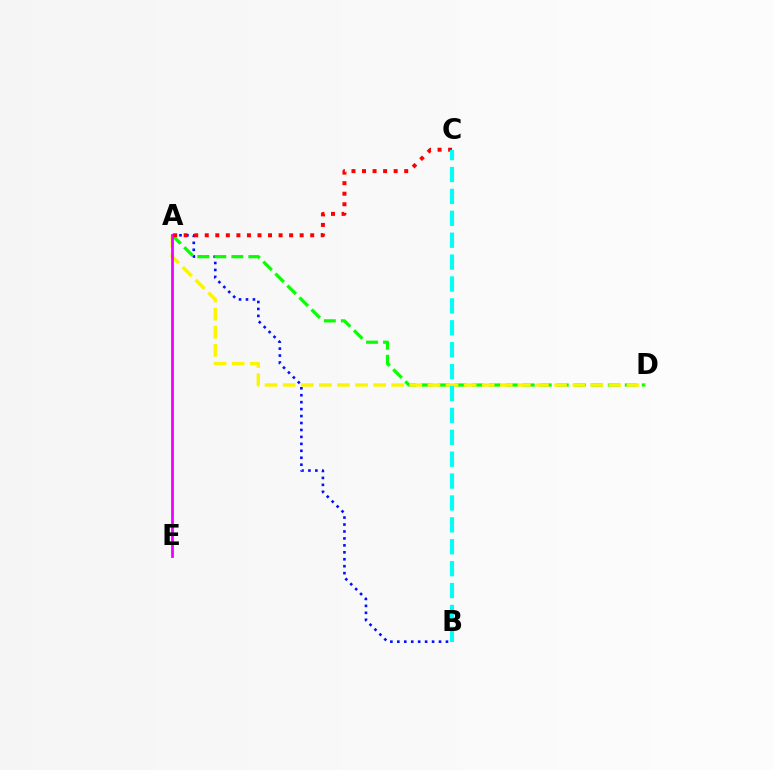{('A', 'B'): [{'color': '#0010ff', 'line_style': 'dotted', 'thickness': 1.89}], ('A', 'D'): [{'color': '#08ff00', 'line_style': 'dashed', 'thickness': 2.31}, {'color': '#fcf500', 'line_style': 'dashed', 'thickness': 2.46}], ('A', 'E'): [{'color': '#ee00ff', 'line_style': 'solid', 'thickness': 1.99}], ('A', 'C'): [{'color': '#ff0000', 'line_style': 'dotted', 'thickness': 2.86}], ('B', 'C'): [{'color': '#00fff6', 'line_style': 'dashed', 'thickness': 2.97}]}